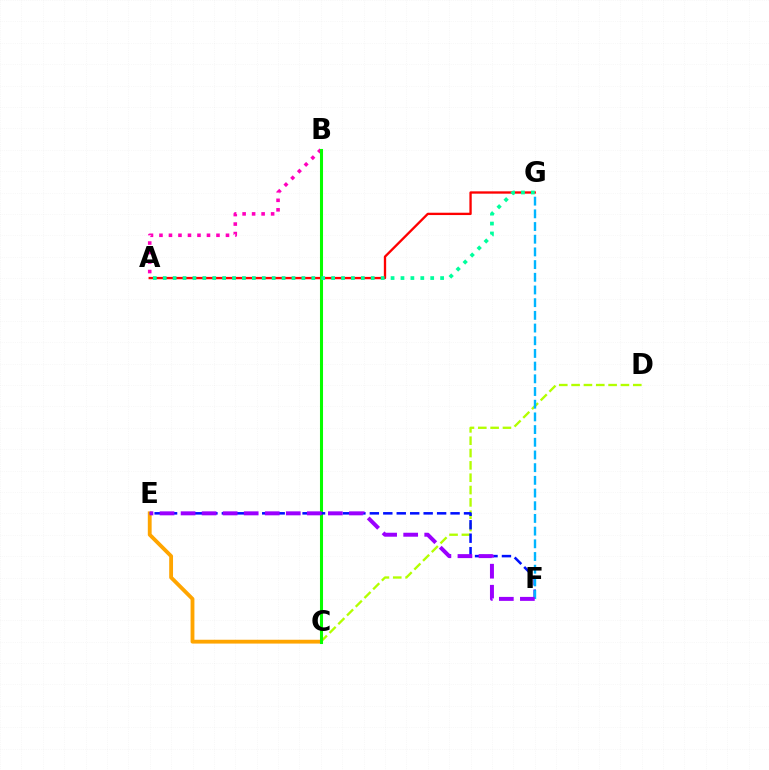{('C', 'D'): [{'color': '#b3ff00', 'line_style': 'dashed', 'thickness': 1.68}], ('A', 'G'): [{'color': '#ff0000', 'line_style': 'solid', 'thickness': 1.68}, {'color': '#00ff9d', 'line_style': 'dotted', 'thickness': 2.69}], ('C', 'E'): [{'color': '#ffa500', 'line_style': 'solid', 'thickness': 2.76}], ('A', 'B'): [{'color': '#ff00bd', 'line_style': 'dotted', 'thickness': 2.58}], ('B', 'C'): [{'color': '#08ff00', 'line_style': 'solid', 'thickness': 2.21}], ('E', 'F'): [{'color': '#0010ff', 'line_style': 'dashed', 'thickness': 1.83}, {'color': '#9b00ff', 'line_style': 'dashed', 'thickness': 2.86}], ('F', 'G'): [{'color': '#00b5ff', 'line_style': 'dashed', 'thickness': 1.72}]}